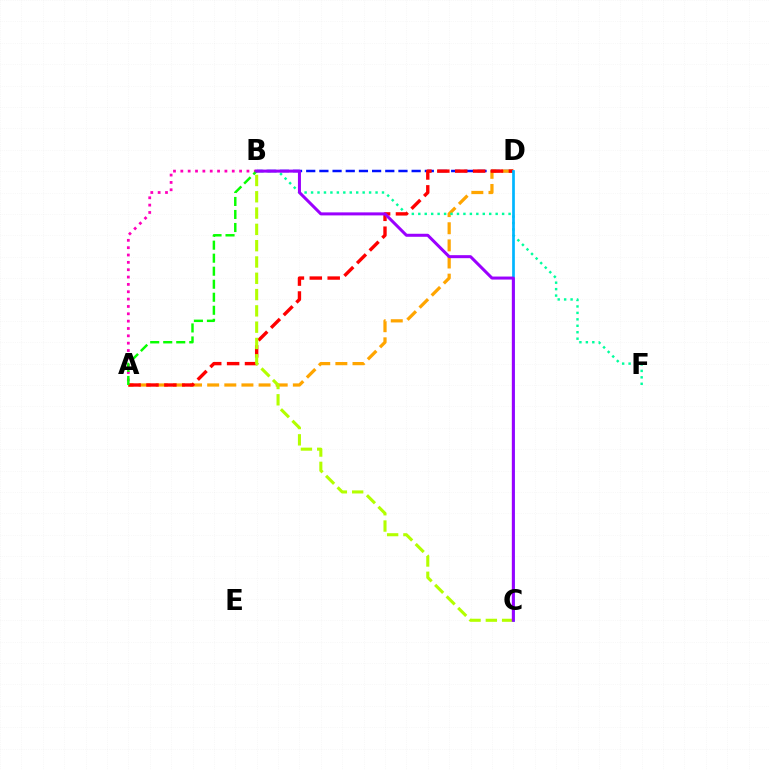{('A', 'B'): [{'color': '#ff00bd', 'line_style': 'dotted', 'thickness': 2.0}, {'color': '#08ff00', 'line_style': 'dashed', 'thickness': 1.77}], ('B', 'D'): [{'color': '#0010ff', 'line_style': 'dashed', 'thickness': 1.79}], ('A', 'D'): [{'color': '#ffa500', 'line_style': 'dashed', 'thickness': 2.33}, {'color': '#ff0000', 'line_style': 'dashed', 'thickness': 2.43}], ('B', 'F'): [{'color': '#00ff9d', 'line_style': 'dotted', 'thickness': 1.75}], ('C', 'D'): [{'color': '#00b5ff', 'line_style': 'solid', 'thickness': 1.95}], ('B', 'C'): [{'color': '#b3ff00', 'line_style': 'dashed', 'thickness': 2.21}, {'color': '#9b00ff', 'line_style': 'solid', 'thickness': 2.17}]}